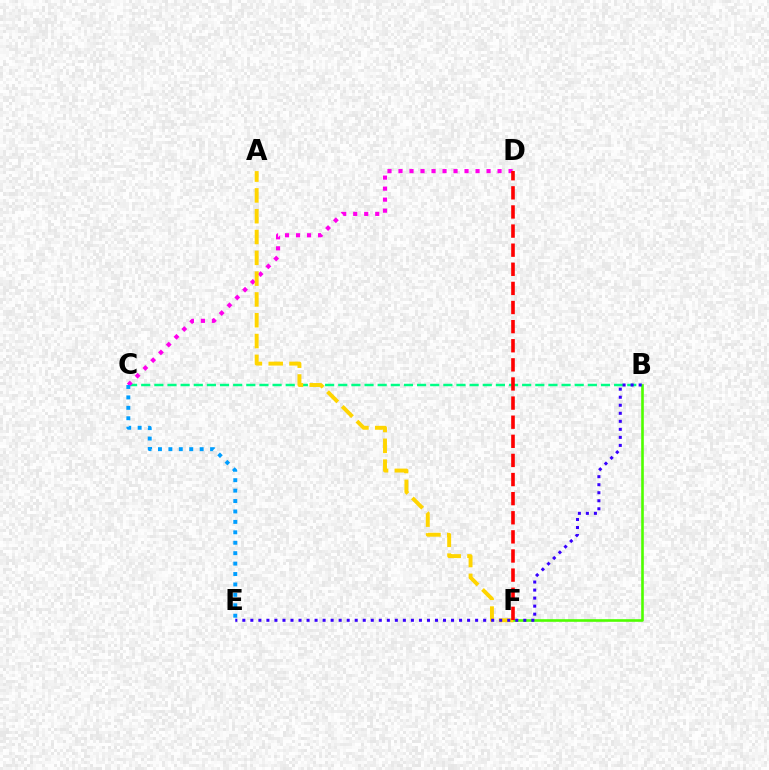{('B', 'F'): [{'color': '#4fff00', 'line_style': 'solid', 'thickness': 1.89}], ('B', 'C'): [{'color': '#00ff86', 'line_style': 'dashed', 'thickness': 1.78}], ('C', 'D'): [{'color': '#ff00ed', 'line_style': 'dotted', 'thickness': 2.99}], ('A', 'F'): [{'color': '#ffd500', 'line_style': 'dashed', 'thickness': 2.83}], ('C', 'E'): [{'color': '#009eff', 'line_style': 'dotted', 'thickness': 2.83}], ('B', 'E'): [{'color': '#3700ff', 'line_style': 'dotted', 'thickness': 2.18}], ('D', 'F'): [{'color': '#ff0000', 'line_style': 'dashed', 'thickness': 2.6}]}